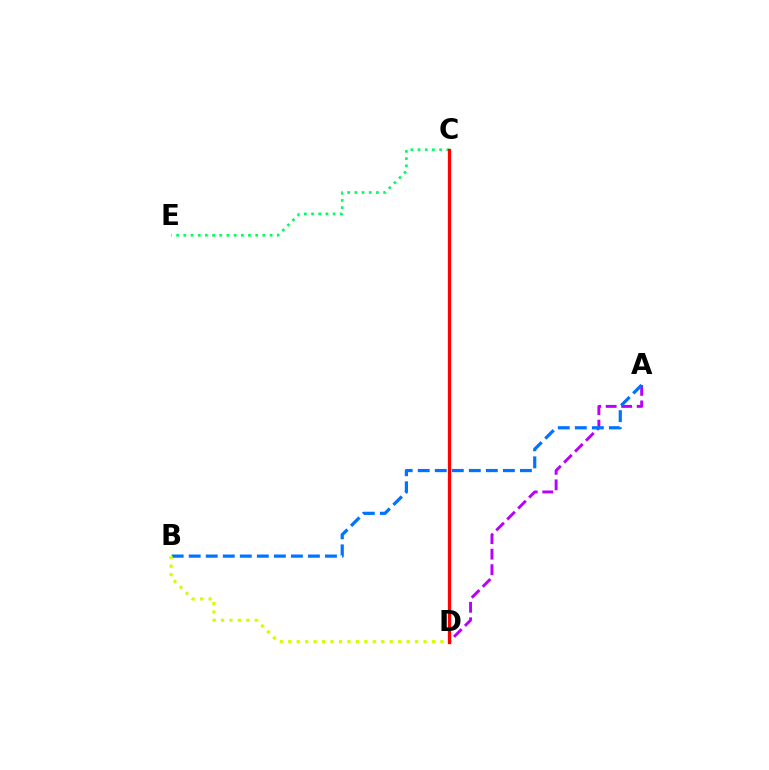{('A', 'D'): [{'color': '#b900ff', 'line_style': 'dashed', 'thickness': 2.1}], ('A', 'B'): [{'color': '#0074ff', 'line_style': 'dashed', 'thickness': 2.31}], ('B', 'D'): [{'color': '#d1ff00', 'line_style': 'dotted', 'thickness': 2.3}], ('C', 'E'): [{'color': '#00ff5c', 'line_style': 'dotted', 'thickness': 1.95}], ('C', 'D'): [{'color': '#ff0000', 'line_style': 'solid', 'thickness': 2.36}]}